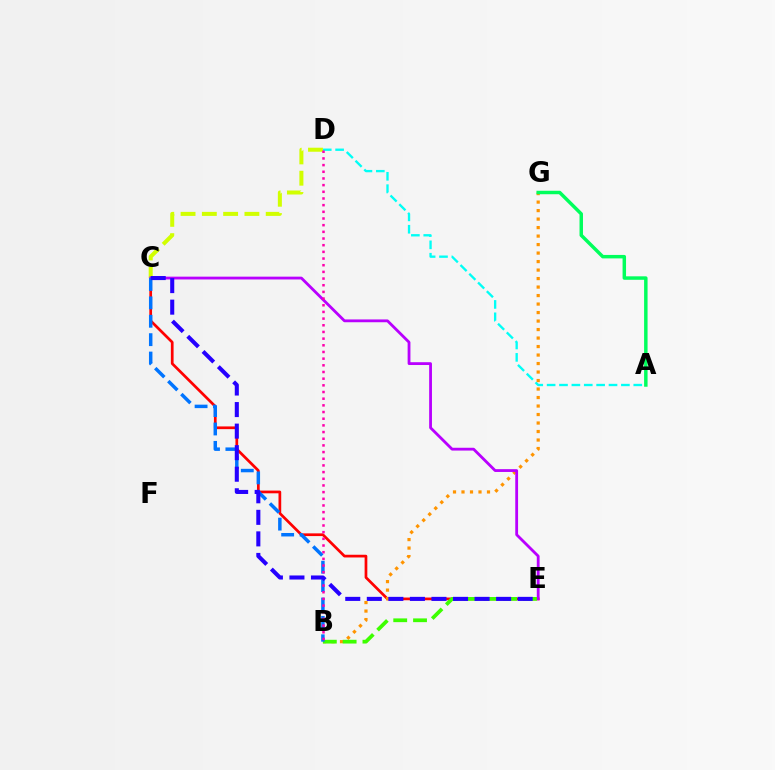{('A', 'D'): [{'color': '#00fff6', 'line_style': 'dashed', 'thickness': 1.68}], ('C', 'E'): [{'color': '#ff0000', 'line_style': 'solid', 'thickness': 1.95}, {'color': '#b900ff', 'line_style': 'solid', 'thickness': 2.02}, {'color': '#2500ff', 'line_style': 'dashed', 'thickness': 2.93}], ('C', 'D'): [{'color': '#d1ff00', 'line_style': 'dashed', 'thickness': 2.89}], ('B', 'G'): [{'color': '#ff9400', 'line_style': 'dotted', 'thickness': 2.31}], ('B', 'E'): [{'color': '#3dff00', 'line_style': 'dashed', 'thickness': 2.69}], ('B', 'C'): [{'color': '#0074ff', 'line_style': 'dashed', 'thickness': 2.5}], ('B', 'D'): [{'color': '#ff00ac', 'line_style': 'dotted', 'thickness': 1.81}], ('A', 'G'): [{'color': '#00ff5c', 'line_style': 'solid', 'thickness': 2.5}]}